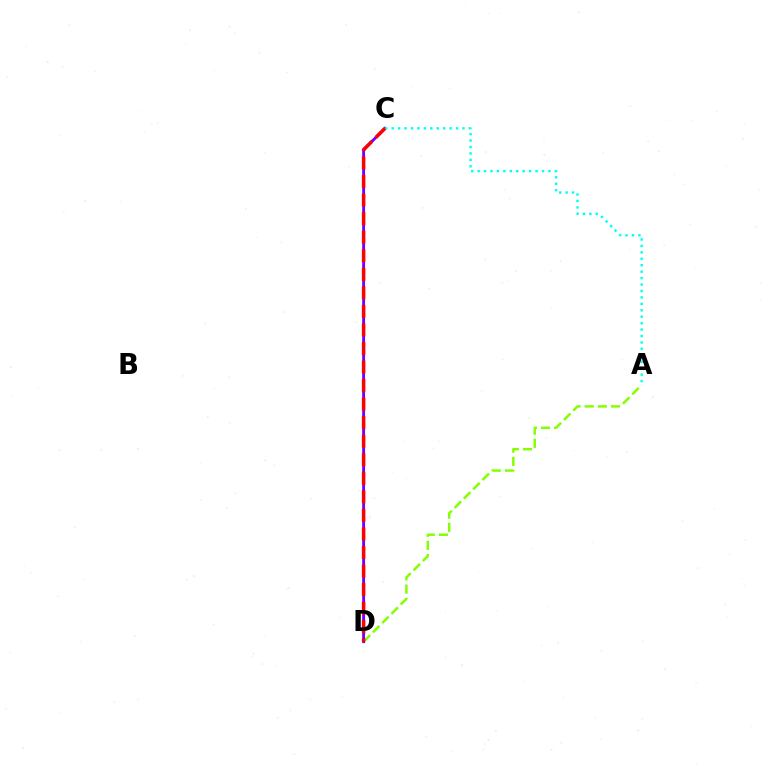{('A', 'D'): [{'color': '#84ff00', 'line_style': 'dashed', 'thickness': 1.79}], ('C', 'D'): [{'color': '#7200ff', 'line_style': 'solid', 'thickness': 2.06}, {'color': '#ff0000', 'line_style': 'dashed', 'thickness': 2.52}], ('A', 'C'): [{'color': '#00fff6', 'line_style': 'dotted', 'thickness': 1.75}]}